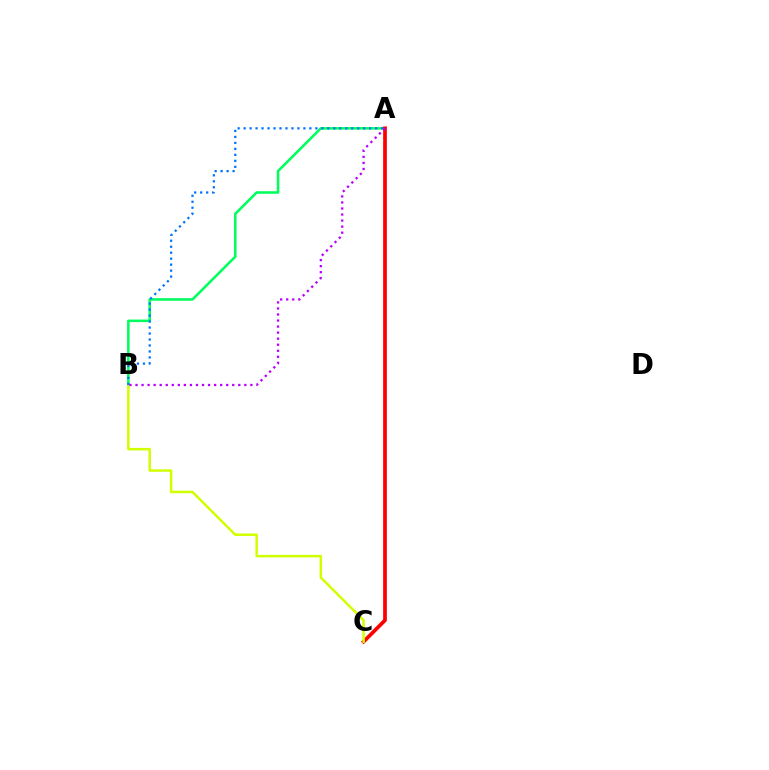{('A', 'B'): [{'color': '#00ff5c', 'line_style': 'solid', 'thickness': 1.84}, {'color': '#0074ff', 'line_style': 'dotted', 'thickness': 1.62}, {'color': '#b900ff', 'line_style': 'dotted', 'thickness': 1.64}], ('A', 'C'): [{'color': '#ff0000', 'line_style': 'solid', 'thickness': 2.67}], ('B', 'C'): [{'color': '#d1ff00', 'line_style': 'solid', 'thickness': 1.8}]}